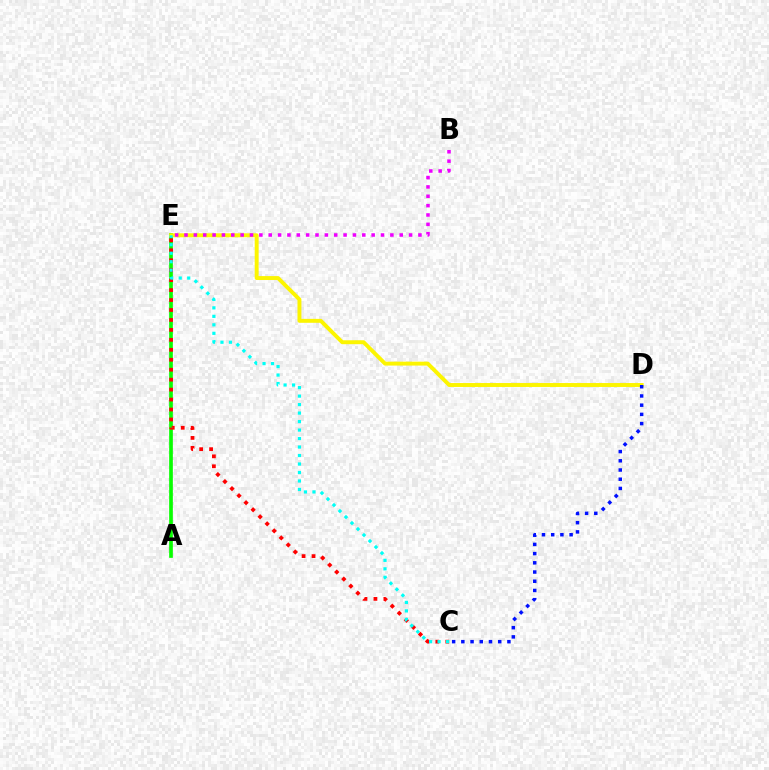{('A', 'E'): [{'color': '#08ff00', 'line_style': 'solid', 'thickness': 2.65}], ('C', 'E'): [{'color': '#ff0000', 'line_style': 'dotted', 'thickness': 2.7}, {'color': '#00fff6', 'line_style': 'dotted', 'thickness': 2.31}], ('D', 'E'): [{'color': '#fcf500', 'line_style': 'solid', 'thickness': 2.83}], ('B', 'E'): [{'color': '#ee00ff', 'line_style': 'dotted', 'thickness': 2.54}], ('C', 'D'): [{'color': '#0010ff', 'line_style': 'dotted', 'thickness': 2.5}]}